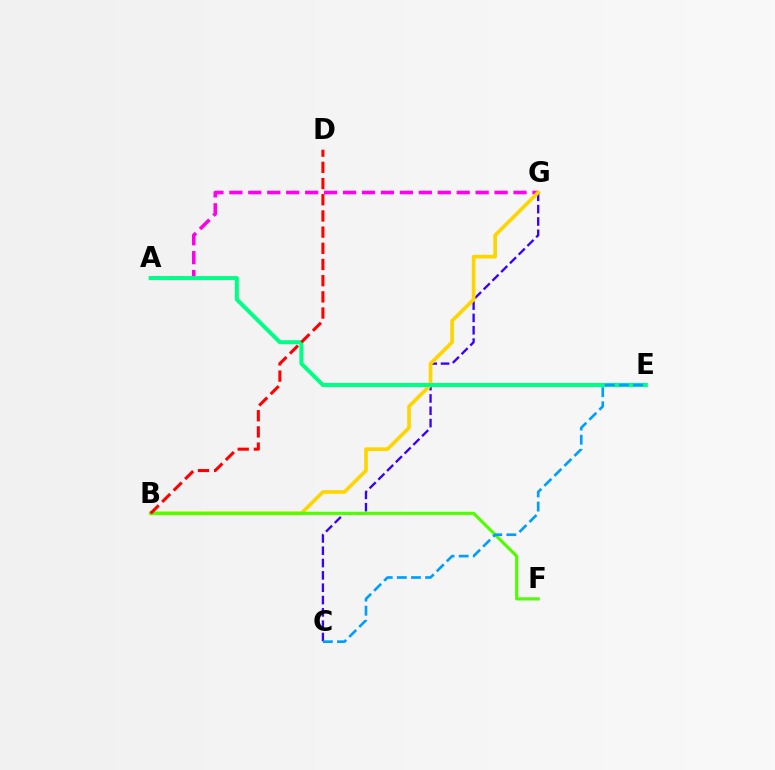{('A', 'G'): [{'color': '#ff00ed', 'line_style': 'dashed', 'thickness': 2.57}], ('C', 'G'): [{'color': '#3700ff', 'line_style': 'dashed', 'thickness': 1.68}], ('B', 'G'): [{'color': '#ffd500', 'line_style': 'solid', 'thickness': 2.64}], ('B', 'F'): [{'color': '#4fff00', 'line_style': 'solid', 'thickness': 2.26}], ('A', 'E'): [{'color': '#00ff86', 'line_style': 'solid', 'thickness': 2.9}], ('B', 'D'): [{'color': '#ff0000', 'line_style': 'dashed', 'thickness': 2.2}], ('C', 'E'): [{'color': '#009eff', 'line_style': 'dashed', 'thickness': 1.92}]}